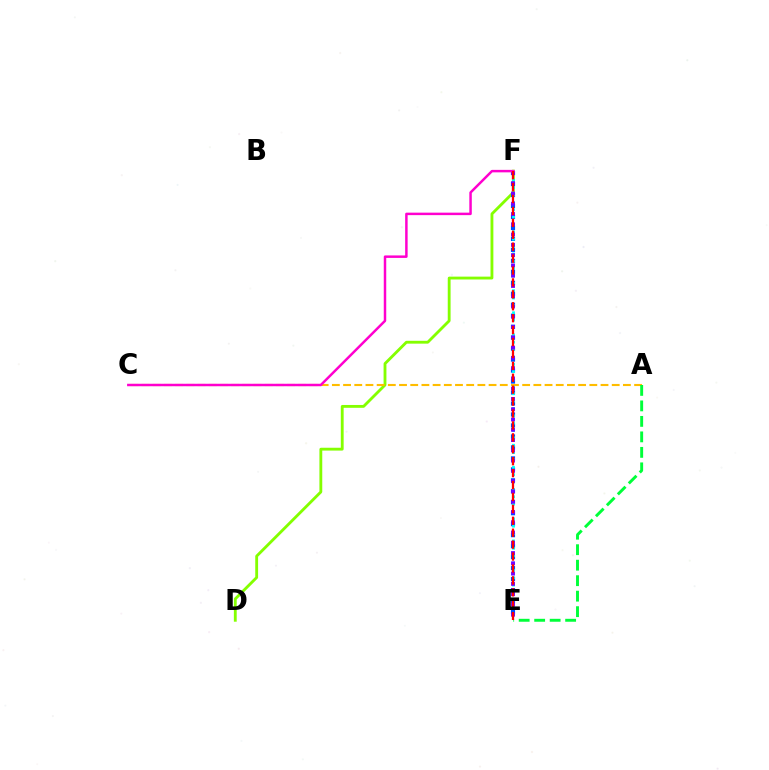{('D', 'F'): [{'color': '#84ff00', 'line_style': 'solid', 'thickness': 2.05}], ('E', 'F'): [{'color': '#004bff', 'line_style': 'dotted', 'thickness': 2.98}, {'color': '#00fff6', 'line_style': 'dotted', 'thickness': 2.0}, {'color': '#7200ff', 'line_style': 'dotted', 'thickness': 2.79}, {'color': '#ff0000', 'line_style': 'dashed', 'thickness': 1.62}], ('A', 'C'): [{'color': '#ffbd00', 'line_style': 'dashed', 'thickness': 1.52}], ('A', 'E'): [{'color': '#00ff39', 'line_style': 'dashed', 'thickness': 2.1}], ('C', 'F'): [{'color': '#ff00cf', 'line_style': 'solid', 'thickness': 1.78}]}